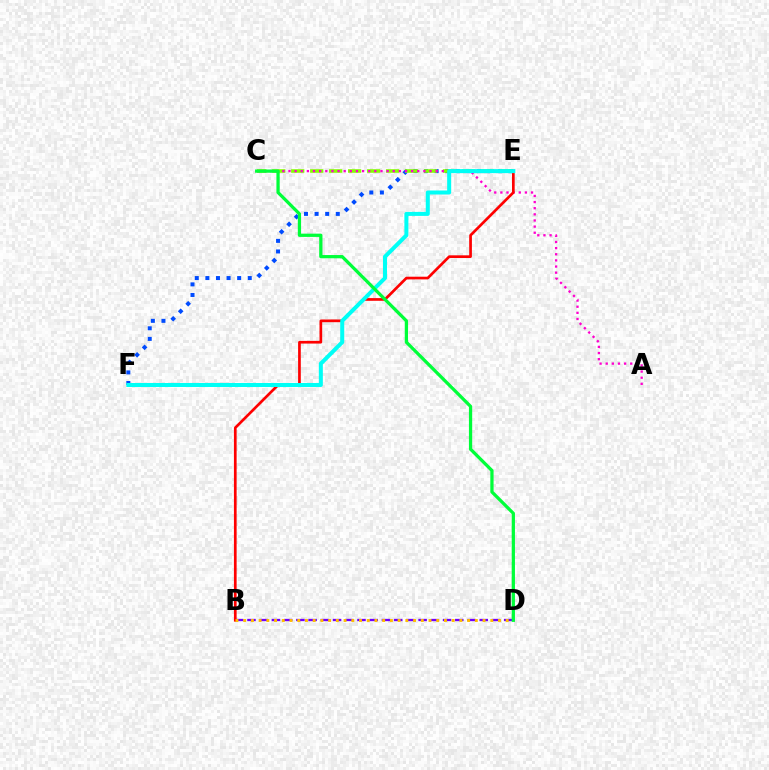{('E', 'F'): [{'color': '#004bff', 'line_style': 'dotted', 'thickness': 2.88}, {'color': '#00fff6', 'line_style': 'solid', 'thickness': 2.89}], ('C', 'E'): [{'color': '#84ff00', 'line_style': 'dashed', 'thickness': 2.58}], ('A', 'C'): [{'color': '#ff00cf', 'line_style': 'dotted', 'thickness': 1.67}], ('B', 'D'): [{'color': '#7200ff', 'line_style': 'dashed', 'thickness': 1.66}, {'color': '#ffbd00', 'line_style': 'dotted', 'thickness': 2.1}], ('B', 'E'): [{'color': '#ff0000', 'line_style': 'solid', 'thickness': 1.94}], ('C', 'D'): [{'color': '#00ff39', 'line_style': 'solid', 'thickness': 2.35}]}